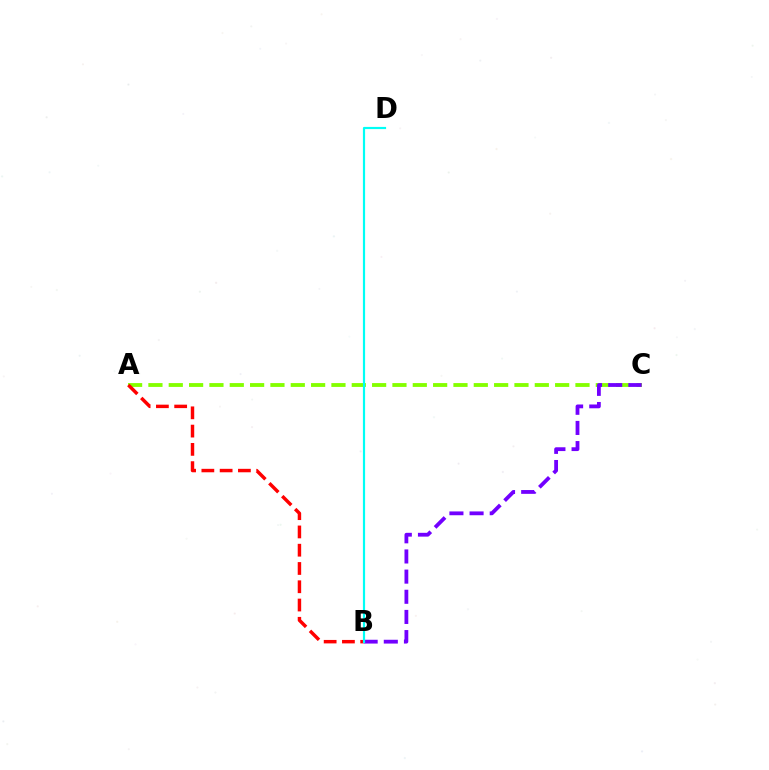{('A', 'C'): [{'color': '#84ff00', 'line_style': 'dashed', 'thickness': 2.76}], ('B', 'C'): [{'color': '#7200ff', 'line_style': 'dashed', 'thickness': 2.74}], ('A', 'B'): [{'color': '#ff0000', 'line_style': 'dashed', 'thickness': 2.48}], ('B', 'D'): [{'color': '#00fff6', 'line_style': 'solid', 'thickness': 1.57}]}